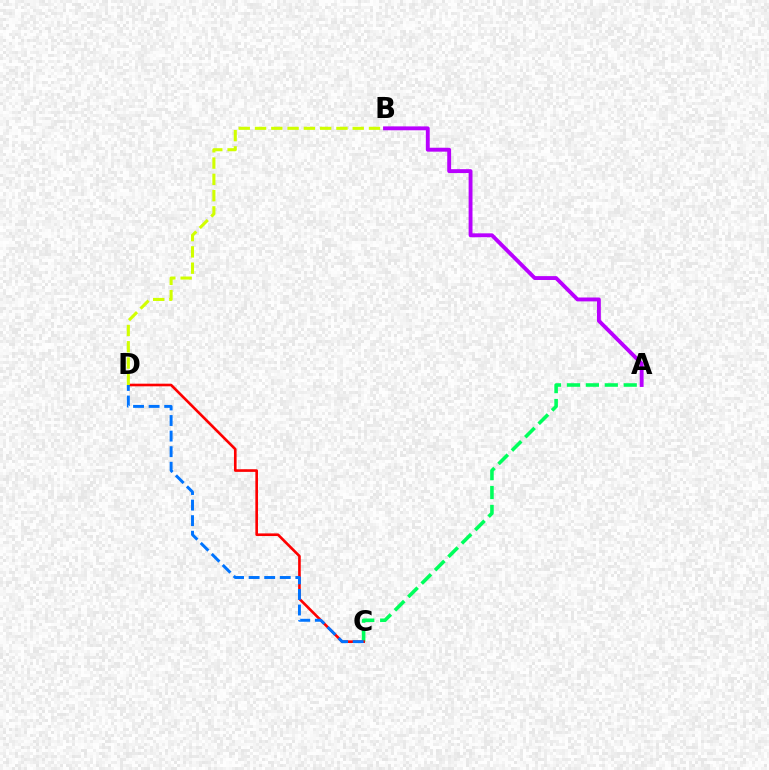{('A', 'B'): [{'color': '#b900ff', 'line_style': 'solid', 'thickness': 2.79}], ('A', 'C'): [{'color': '#00ff5c', 'line_style': 'dashed', 'thickness': 2.57}], ('C', 'D'): [{'color': '#ff0000', 'line_style': 'solid', 'thickness': 1.9}, {'color': '#0074ff', 'line_style': 'dashed', 'thickness': 2.12}], ('B', 'D'): [{'color': '#d1ff00', 'line_style': 'dashed', 'thickness': 2.21}]}